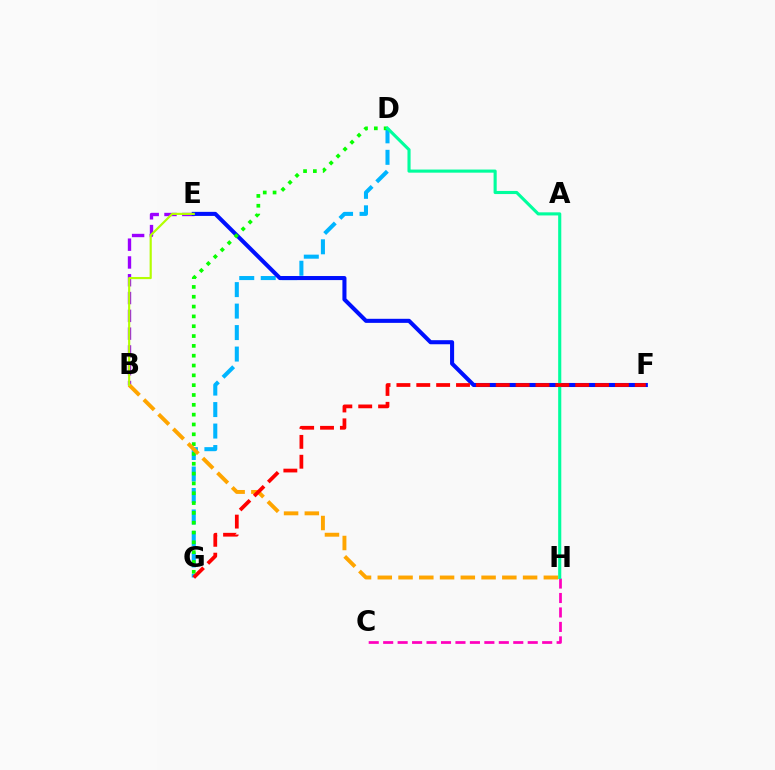{('D', 'G'): [{'color': '#00b5ff', 'line_style': 'dashed', 'thickness': 2.92}, {'color': '#08ff00', 'line_style': 'dotted', 'thickness': 2.67}], ('B', 'E'): [{'color': '#9b00ff', 'line_style': 'dashed', 'thickness': 2.42}, {'color': '#b3ff00', 'line_style': 'solid', 'thickness': 1.56}], ('E', 'F'): [{'color': '#0010ff', 'line_style': 'solid', 'thickness': 2.93}], ('C', 'H'): [{'color': '#ff00bd', 'line_style': 'dashed', 'thickness': 1.96}], ('D', 'H'): [{'color': '#00ff9d', 'line_style': 'solid', 'thickness': 2.24}], ('B', 'H'): [{'color': '#ffa500', 'line_style': 'dashed', 'thickness': 2.82}], ('F', 'G'): [{'color': '#ff0000', 'line_style': 'dashed', 'thickness': 2.7}]}